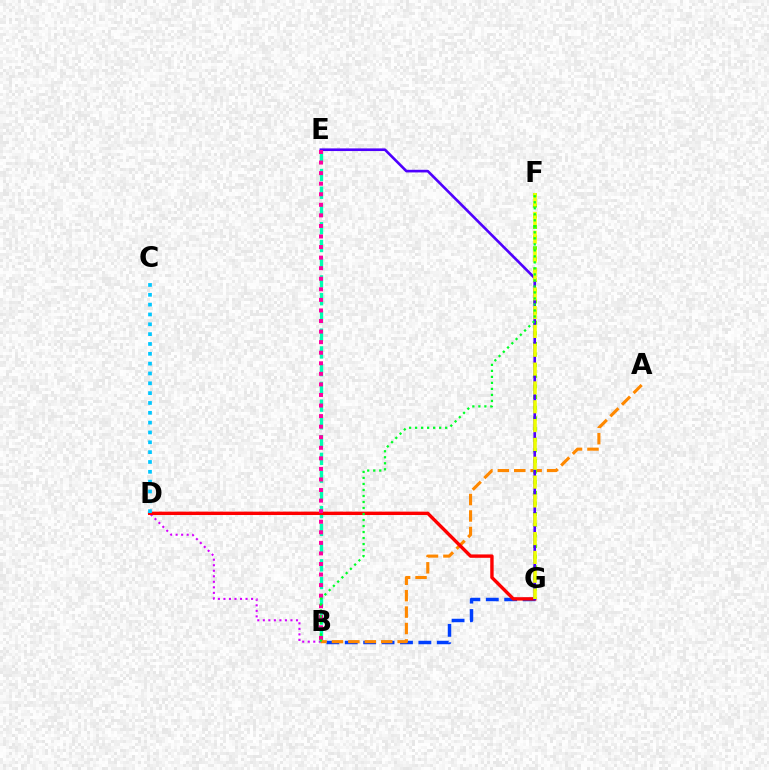{('B', 'E'): [{'color': '#00ffaf', 'line_style': 'dashed', 'thickness': 2.41}, {'color': '#ff00a0', 'line_style': 'dotted', 'thickness': 2.87}], ('B', 'G'): [{'color': '#003fff', 'line_style': 'dashed', 'thickness': 2.5}], ('B', 'D'): [{'color': '#d600ff', 'line_style': 'dotted', 'thickness': 1.5}], ('A', 'B'): [{'color': '#ff8800', 'line_style': 'dashed', 'thickness': 2.23}], ('D', 'G'): [{'color': '#ff0000', 'line_style': 'solid', 'thickness': 2.43}], ('F', 'G'): [{'color': '#66ff00', 'line_style': 'dotted', 'thickness': 2.89}, {'color': '#eeff00', 'line_style': 'dashed', 'thickness': 2.56}], ('E', 'G'): [{'color': '#4f00ff', 'line_style': 'solid', 'thickness': 1.9}], ('B', 'F'): [{'color': '#00ff27', 'line_style': 'dotted', 'thickness': 1.63}], ('C', 'D'): [{'color': '#00c7ff', 'line_style': 'dotted', 'thickness': 2.67}]}